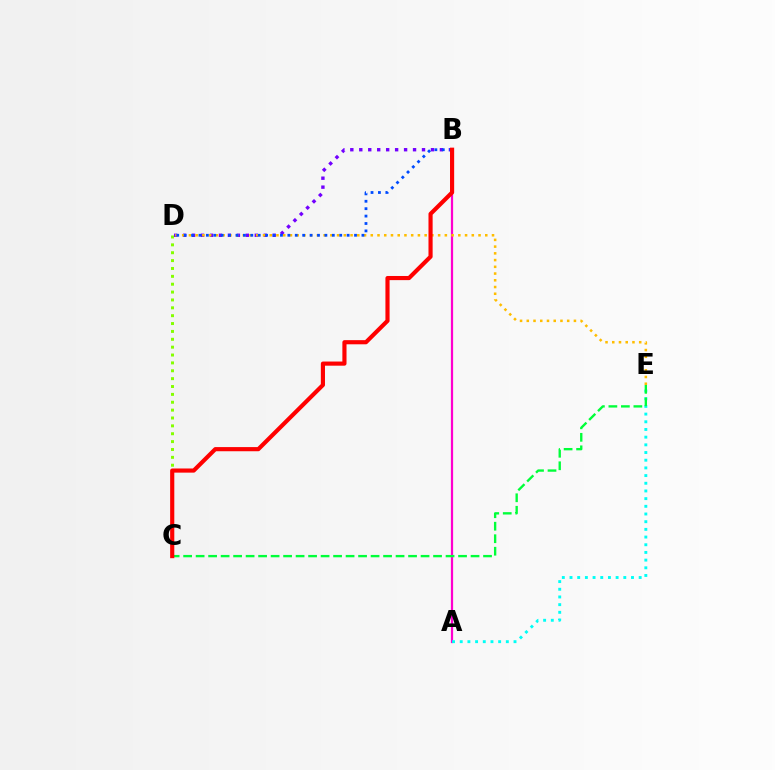{('B', 'D'): [{'color': '#7200ff', 'line_style': 'dotted', 'thickness': 2.43}, {'color': '#004bff', 'line_style': 'dotted', 'thickness': 2.01}], ('A', 'B'): [{'color': '#ff00cf', 'line_style': 'solid', 'thickness': 1.6}], ('C', 'D'): [{'color': '#84ff00', 'line_style': 'dotted', 'thickness': 2.14}], ('D', 'E'): [{'color': '#ffbd00', 'line_style': 'dotted', 'thickness': 1.83}], ('A', 'E'): [{'color': '#00fff6', 'line_style': 'dotted', 'thickness': 2.09}], ('C', 'E'): [{'color': '#00ff39', 'line_style': 'dashed', 'thickness': 1.7}], ('B', 'C'): [{'color': '#ff0000', 'line_style': 'solid', 'thickness': 2.99}]}